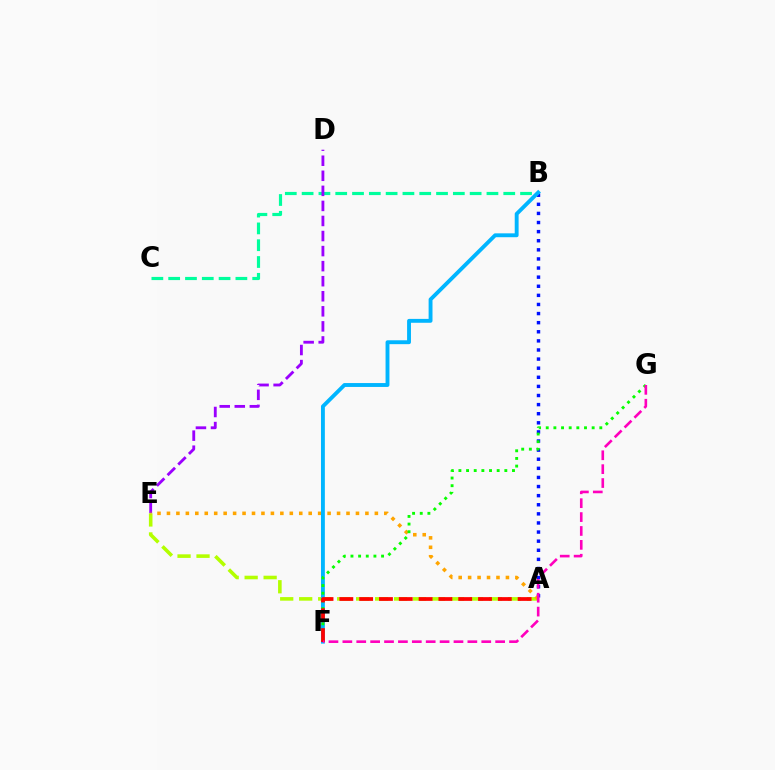{('A', 'B'): [{'color': '#0010ff', 'line_style': 'dotted', 'thickness': 2.47}], ('B', 'C'): [{'color': '#00ff9d', 'line_style': 'dashed', 'thickness': 2.28}], ('D', 'E'): [{'color': '#9b00ff', 'line_style': 'dashed', 'thickness': 2.05}], ('A', 'E'): [{'color': '#b3ff00', 'line_style': 'dashed', 'thickness': 2.58}, {'color': '#ffa500', 'line_style': 'dotted', 'thickness': 2.57}], ('B', 'F'): [{'color': '#00b5ff', 'line_style': 'solid', 'thickness': 2.79}], ('F', 'G'): [{'color': '#08ff00', 'line_style': 'dotted', 'thickness': 2.08}, {'color': '#ff00bd', 'line_style': 'dashed', 'thickness': 1.89}], ('A', 'F'): [{'color': '#ff0000', 'line_style': 'dashed', 'thickness': 2.69}]}